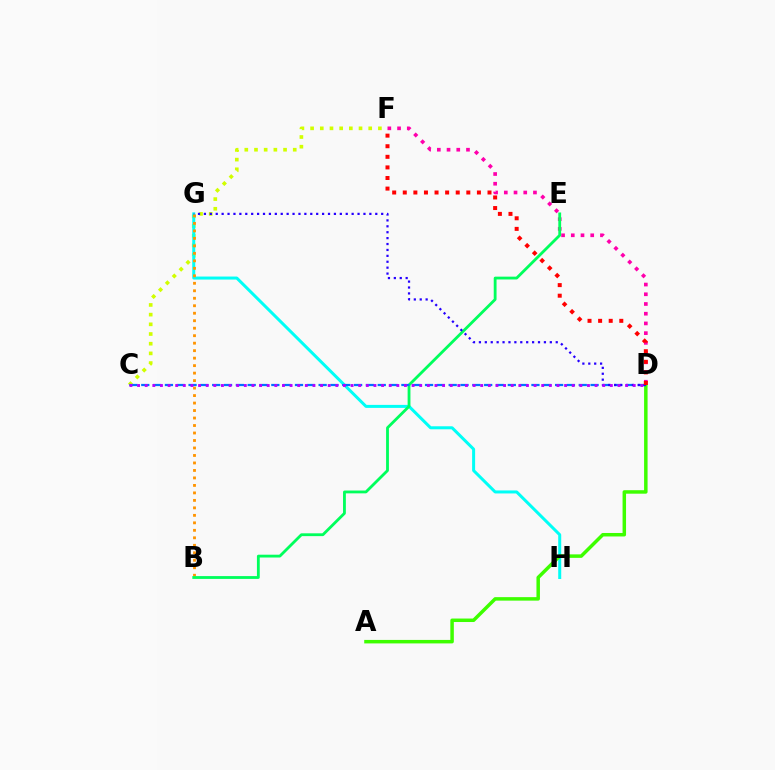{('C', 'F'): [{'color': '#d1ff00', 'line_style': 'dotted', 'thickness': 2.63}], ('G', 'H'): [{'color': '#00fff6', 'line_style': 'solid', 'thickness': 2.16}], ('B', 'G'): [{'color': '#ff9400', 'line_style': 'dotted', 'thickness': 2.03}], ('D', 'F'): [{'color': '#ff00ac', 'line_style': 'dotted', 'thickness': 2.64}, {'color': '#ff0000', 'line_style': 'dotted', 'thickness': 2.88}], ('B', 'E'): [{'color': '#00ff5c', 'line_style': 'solid', 'thickness': 2.03}], ('A', 'D'): [{'color': '#3dff00', 'line_style': 'solid', 'thickness': 2.51}], ('C', 'D'): [{'color': '#0074ff', 'line_style': 'dashed', 'thickness': 1.61}, {'color': '#b900ff', 'line_style': 'dotted', 'thickness': 2.07}], ('D', 'G'): [{'color': '#2500ff', 'line_style': 'dotted', 'thickness': 1.61}]}